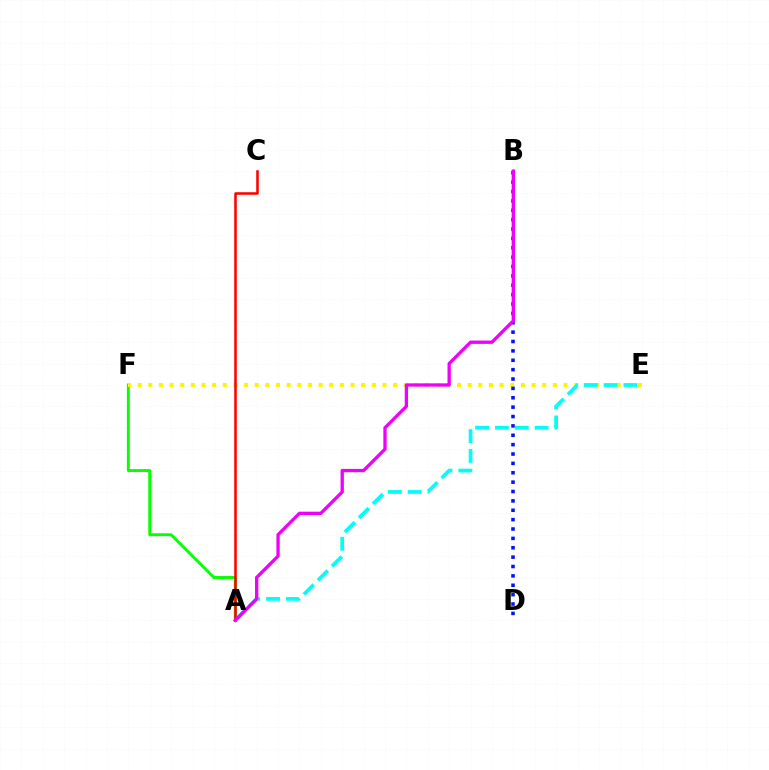{('A', 'F'): [{'color': '#08ff00', 'line_style': 'solid', 'thickness': 2.1}], ('E', 'F'): [{'color': '#fcf500', 'line_style': 'dotted', 'thickness': 2.89}], ('B', 'D'): [{'color': '#0010ff', 'line_style': 'dotted', 'thickness': 2.55}], ('A', 'E'): [{'color': '#00fff6', 'line_style': 'dashed', 'thickness': 2.7}], ('A', 'C'): [{'color': '#ff0000', 'line_style': 'solid', 'thickness': 1.84}], ('A', 'B'): [{'color': '#ee00ff', 'line_style': 'solid', 'thickness': 2.38}]}